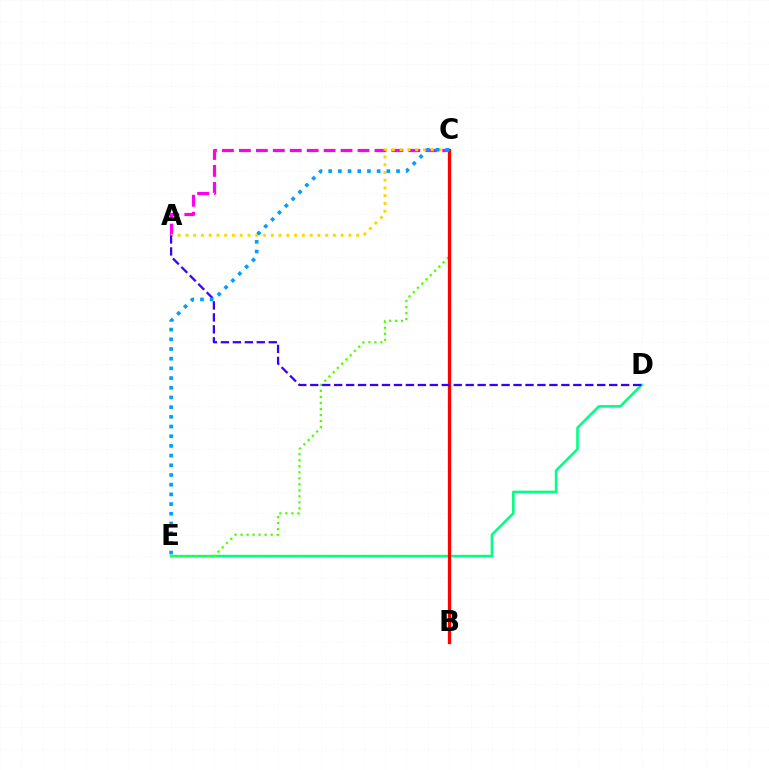{('A', 'C'): [{'color': '#ff00ed', 'line_style': 'dashed', 'thickness': 2.3}, {'color': '#ffd500', 'line_style': 'dotted', 'thickness': 2.11}], ('D', 'E'): [{'color': '#00ff86', 'line_style': 'solid', 'thickness': 1.88}], ('C', 'E'): [{'color': '#4fff00', 'line_style': 'dotted', 'thickness': 1.63}, {'color': '#009eff', 'line_style': 'dotted', 'thickness': 2.63}], ('B', 'C'): [{'color': '#ff0000', 'line_style': 'solid', 'thickness': 2.35}], ('A', 'D'): [{'color': '#3700ff', 'line_style': 'dashed', 'thickness': 1.62}]}